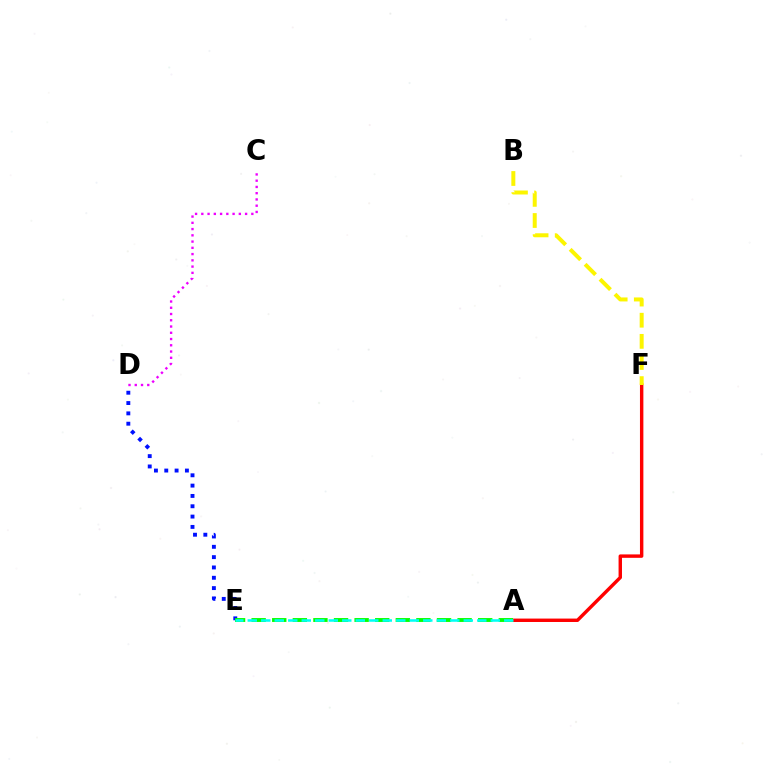{('C', 'D'): [{'color': '#ee00ff', 'line_style': 'dotted', 'thickness': 1.7}], ('A', 'F'): [{'color': '#ff0000', 'line_style': 'solid', 'thickness': 2.46}], ('B', 'F'): [{'color': '#fcf500', 'line_style': 'dashed', 'thickness': 2.87}], ('D', 'E'): [{'color': '#0010ff', 'line_style': 'dotted', 'thickness': 2.8}], ('A', 'E'): [{'color': '#08ff00', 'line_style': 'dashed', 'thickness': 2.8}, {'color': '#00fff6', 'line_style': 'dashed', 'thickness': 1.83}]}